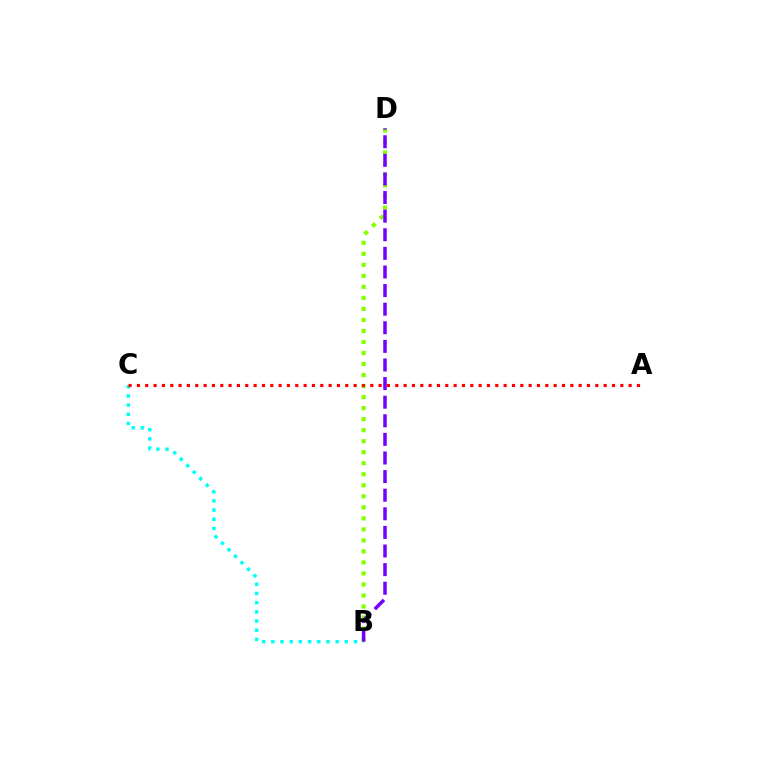{('B', 'C'): [{'color': '#00fff6', 'line_style': 'dotted', 'thickness': 2.5}], ('B', 'D'): [{'color': '#84ff00', 'line_style': 'dotted', 'thickness': 2.99}, {'color': '#7200ff', 'line_style': 'dashed', 'thickness': 2.53}], ('A', 'C'): [{'color': '#ff0000', 'line_style': 'dotted', 'thickness': 2.26}]}